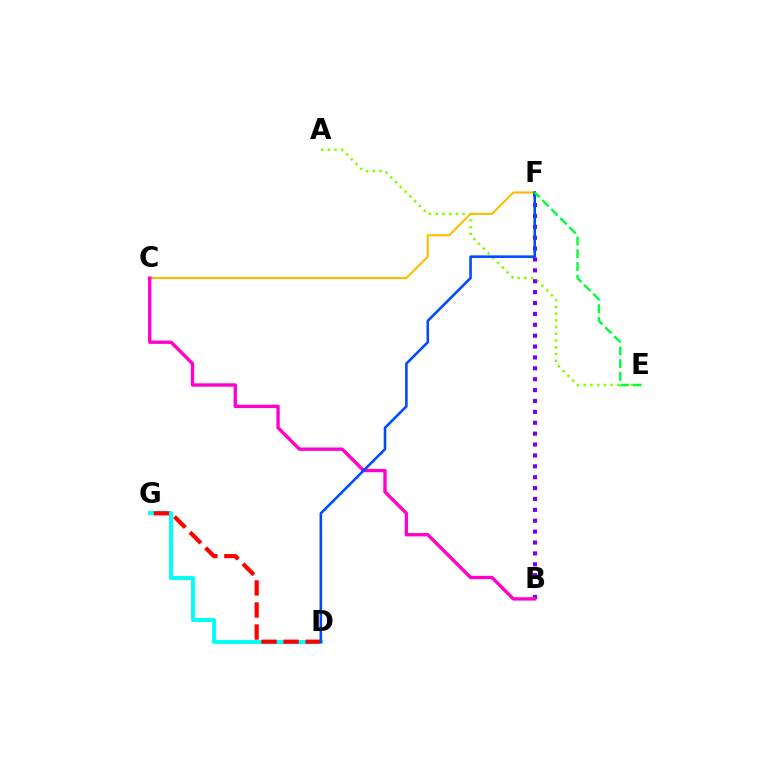{('A', 'E'): [{'color': '#84ff00', 'line_style': 'dotted', 'thickness': 1.83}], ('B', 'F'): [{'color': '#7200ff', 'line_style': 'dotted', 'thickness': 2.96}], ('C', 'F'): [{'color': '#ffbd00', 'line_style': 'solid', 'thickness': 1.52}], ('D', 'G'): [{'color': '#00fff6', 'line_style': 'solid', 'thickness': 2.83}, {'color': '#ff0000', 'line_style': 'dashed', 'thickness': 2.99}], ('B', 'C'): [{'color': '#ff00cf', 'line_style': 'solid', 'thickness': 2.41}], ('D', 'F'): [{'color': '#004bff', 'line_style': 'solid', 'thickness': 1.87}], ('E', 'F'): [{'color': '#00ff39', 'line_style': 'dashed', 'thickness': 1.73}]}